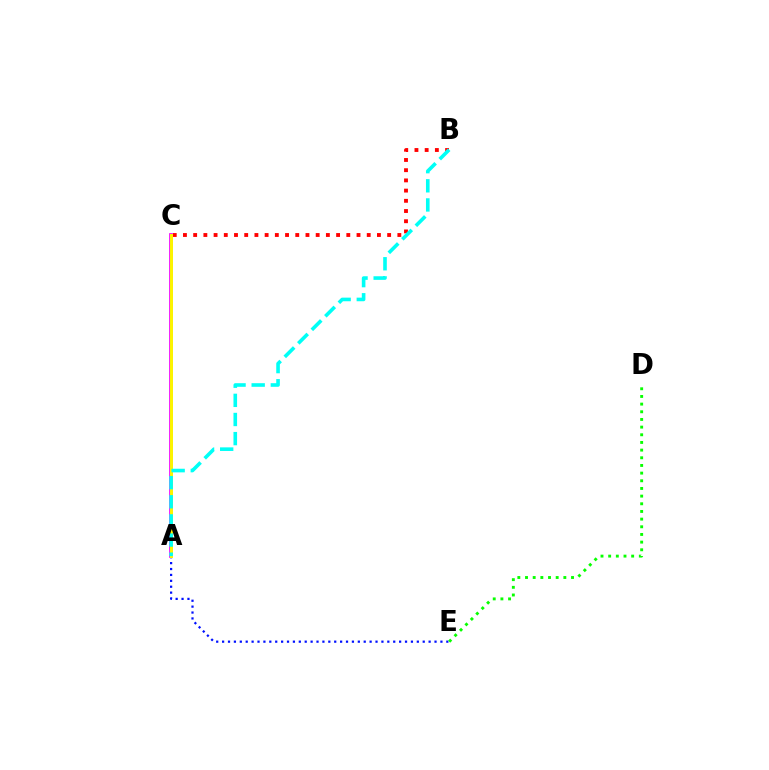{('B', 'C'): [{'color': '#ff0000', 'line_style': 'dotted', 'thickness': 2.77}], ('A', 'E'): [{'color': '#0010ff', 'line_style': 'dotted', 'thickness': 1.6}], ('A', 'C'): [{'color': '#ee00ff', 'line_style': 'solid', 'thickness': 2.66}, {'color': '#fcf500', 'line_style': 'solid', 'thickness': 2.14}], ('A', 'B'): [{'color': '#00fff6', 'line_style': 'dashed', 'thickness': 2.6}], ('D', 'E'): [{'color': '#08ff00', 'line_style': 'dotted', 'thickness': 2.08}]}